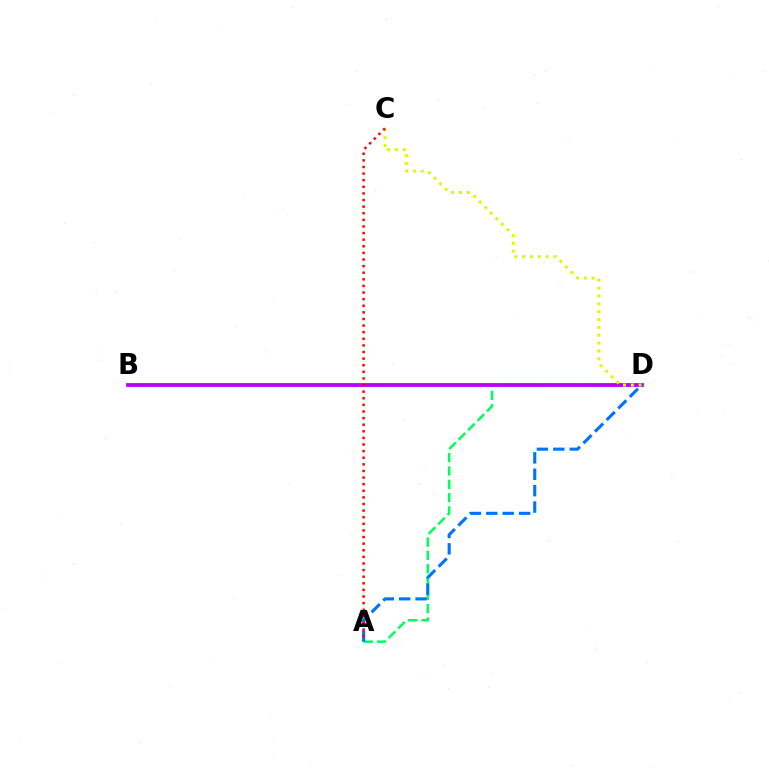{('A', 'D'): [{'color': '#00ff5c', 'line_style': 'dashed', 'thickness': 1.81}, {'color': '#0074ff', 'line_style': 'dashed', 'thickness': 2.23}], ('B', 'D'): [{'color': '#b900ff', 'line_style': 'solid', 'thickness': 2.72}], ('C', 'D'): [{'color': '#d1ff00', 'line_style': 'dotted', 'thickness': 2.13}], ('A', 'C'): [{'color': '#ff0000', 'line_style': 'dotted', 'thickness': 1.8}]}